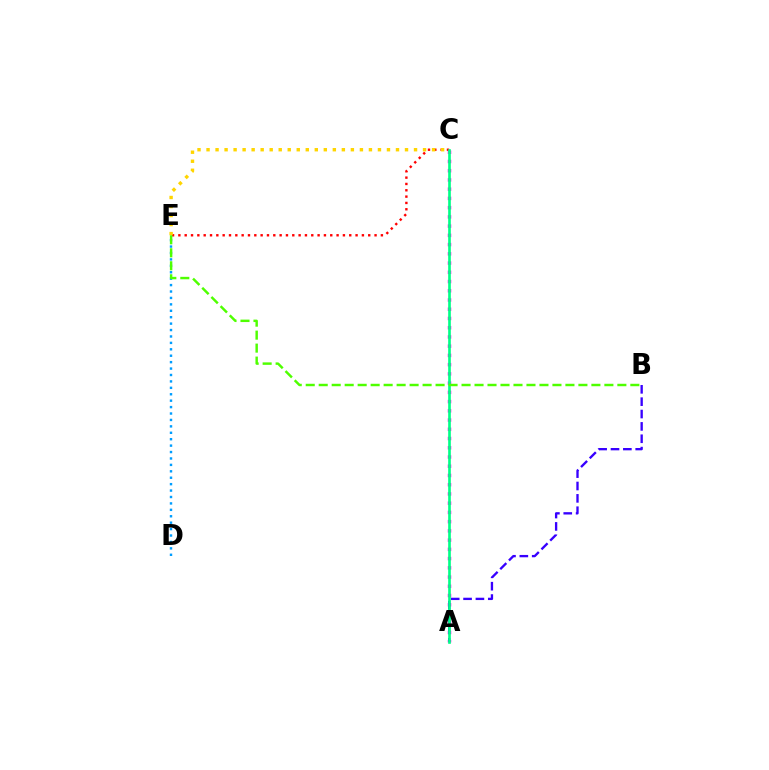{('D', 'E'): [{'color': '#009eff', 'line_style': 'dotted', 'thickness': 1.74}], ('C', 'E'): [{'color': '#ff0000', 'line_style': 'dotted', 'thickness': 1.72}, {'color': '#ffd500', 'line_style': 'dotted', 'thickness': 2.45}], ('A', 'C'): [{'color': '#ff00ed', 'line_style': 'dotted', 'thickness': 2.51}, {'color': '#00ff86', 'line_style': 'solid', 'thickness': 1.92}], ('A', 'B'): [{'color': '#3700ff', 'line_style': 'dashed', 'thickness': 1.68}], ('B', 'E'): [{'color': '#4fff00', 'line_style': 'dashed', 'thickness': 1.76}]}